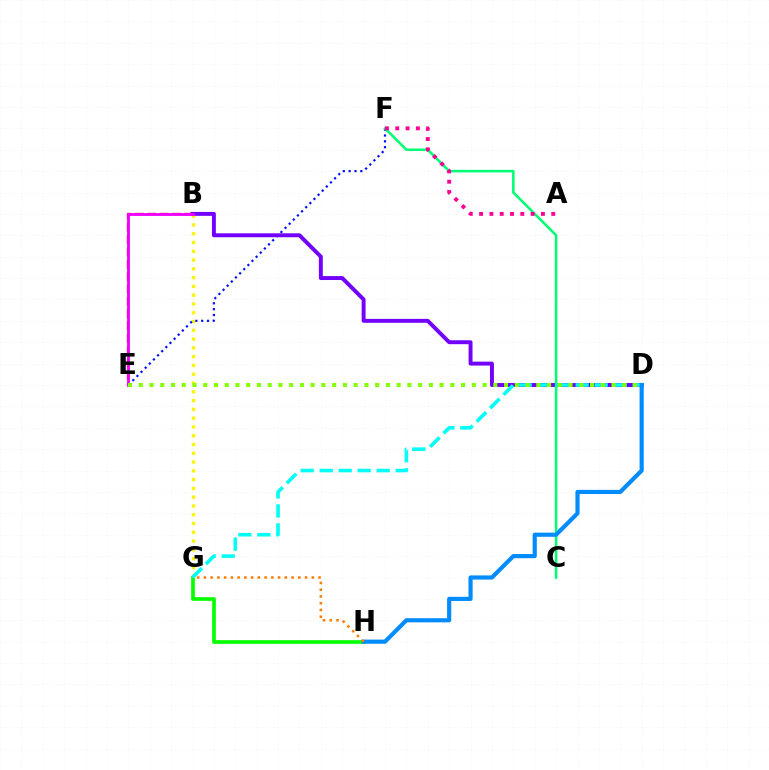{('B', 'E'): [{'color': '#ff0000', 'line_style': 'dashed', 'thickness': 1.68}, {'color': '#ee00ff', 'line_style': 'solid', 'thickness': 2.04}], ('B', 'G'): [{'color': '#fcf500', 'line_style': 'dotted', 'thickness': 2.39}], ('E', 'F'): [{'color': '#0010ff', 'line_style': 'dotted', 'thickness': 1.59}], ('B', 'D'): [{'color': '#7200ff', 'line_style': 'solid', 'thickness': 2.83}], ('C', 'F'): [{'color': '#00ff74', 'line_style': 'solid', 'thickness': 1.84}], ('A', 'F'): [{'color': '#ff0094', 'line_style': 'dotted', 'thickness': 2.8}], ('G', 'H'): [{'color': '#08ff00', 'line_style': 'solid', 'thickness': 2.67}, {'color': '#ff7c00', 'line_style': 'dotted', 'thickness': 1.83}], ('D', 'G'): [{'color': '#00fff6', 'line_style': 'dashed', 'thickness': 2.58}], ('D', 'H'): [{'color': '#008cff', 'line_style': 'solid', 'thickness': 2.99}], ('D', 'E'): [{'color': '#84ff00', 'line_style': 'dotted', 'thickness': 2.92}]}